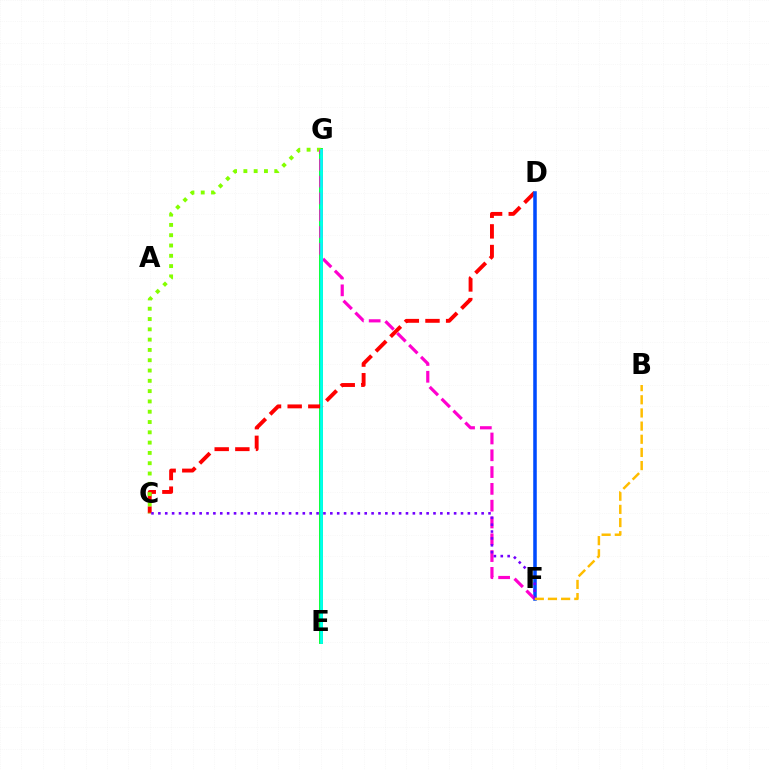{('E', 'G'): [{'color': '#00ff39', 'line_style': 'solid', 'thickness': 2.8}, {'color': '#00fff6', 'line_style': 'solid', 'thickness': 1.94}], ('C', 'D'): [{'color': '#ff0000', 'line_style': 'dashed', 'thickness': 2.8}], ('C', 'G'): [{'color': '#84ff00', 'line_style': 'dotted', 'thickness': 2.8}], ('D', 'F'): [{'color': '#004bff', 'line_style': 'solid', 'thickness': 2.55}], ('F', 'G'): [{'color': '#ff00cf', 'line_style': 'dashed', 'thickness': 2.28}], ('C', 'F'): [{'color': '#7200ff', 'line_style': 'dotted', 'thickness': 1.87}], ('B', 'F'): [{'color': '#ffbd00', 'line_style': 'dashed', 'thickness': 1.79}]}